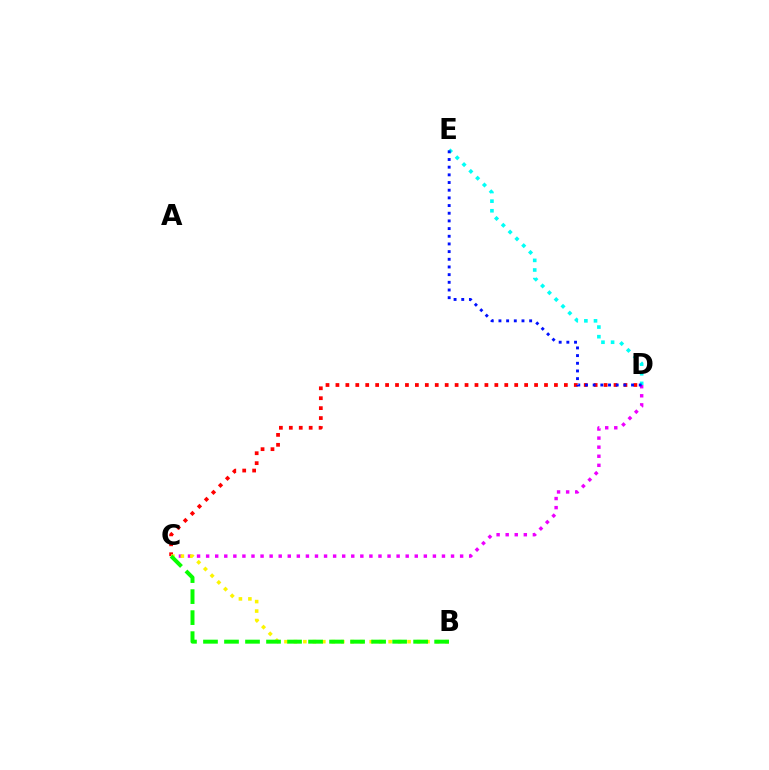{('C', 'D'): [{'color': '#ff0000', 'line_style': 'dotted', 'thickness': 2.7}, {'color': '#ee00ff', 'line_style': 'dotted', 'thickness': 2.46}], ('D', 'E'): [{'color': '#00fff6', 'line_style': 'dotted', 'thickness': 2.61}, {'color': '#0010ff', 'line_style': 'dotted', 'thickness': 2.09}], ('B', 'C'): [{'color': '#fcf500', 'line_style': 'dotted', 'thickness': 2.57}, {'color': '#08ff00', 'line_style': 'dashed', 'thickness': 2.85}]}